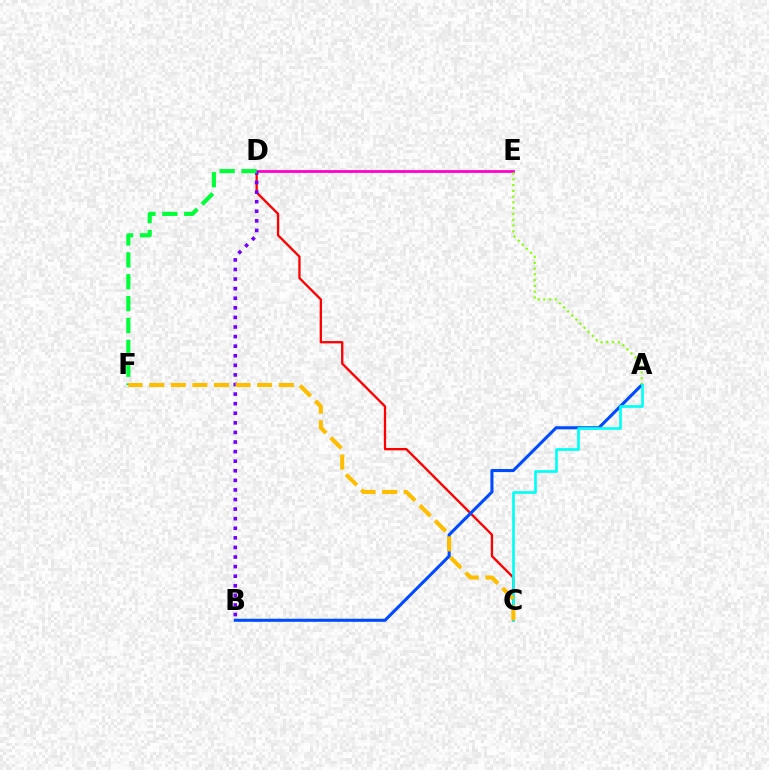{('C', 'D'): [{'color': '#ff0000', 'line_style': 'solid', 'thickness': 1.66}], ('A', 'B'): [{'color': '#004bff', 'line_style': 'solid', 'thickness': 2.21}], ('D', 'E'): [{'color': '#ff00cf', 'line_style': 'solid', 'thickness': 2.01}], ('B', 'D'): [{'color': '#7200ff', 'line_style': 'dotted', 'thickness': 2.6}], ('D', 'F'): [{'color': '#00ff39', 'line_style': 'dashed', 'thickness': 2.97}], ('A', 'E'): [{'color': '#84ff00', 'line_style': 'dotted', 'thickness': 1.57}], ('A', 'C'): [{'color': '#00fff6', 'line_style': 'solid', 'thickness': 1.91}], ('C', 'F'): [{'color': '#ffbd00', 'line_style': 'dashed', 'thickness': 2.93}]}